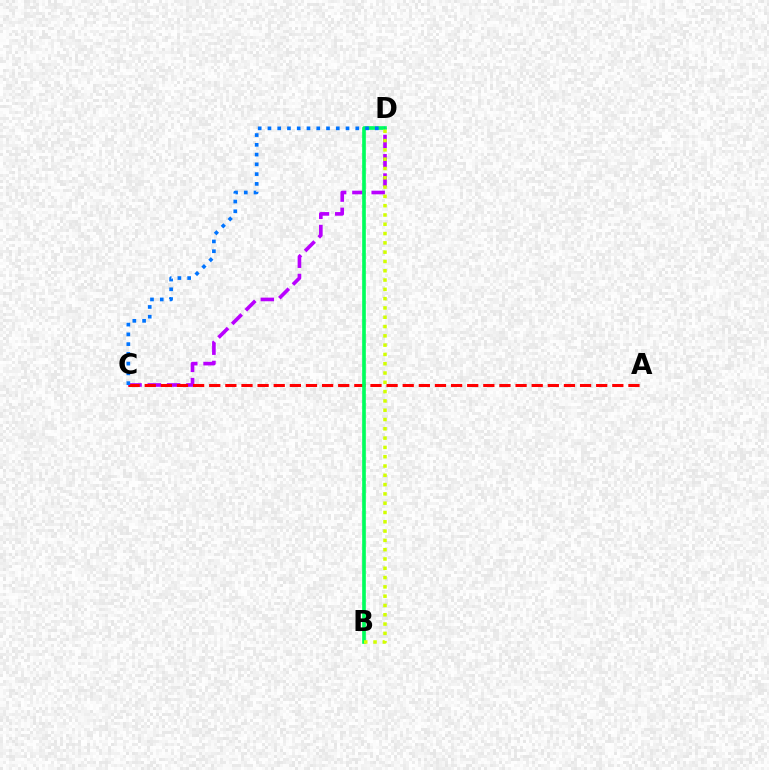{('C', 'D'): [{'color': '#b900ff', 'line_style': 'dashed', 'thickness': 2.62}, {'color': '#0074ff', 'line_style': 'dotted', 'thickness': 2.65}], ('A', 'C'): [{'color': '#ff0000', 'line_style': 'dashed', 'thickness': 2.19}], ('B', 'D'): [{'color': '#00ff5c', 'line_style': 'solid', 'thickness': 2.64}, {'color': '#d1ff00', 'line_style': 'dotted', 'thickness': 2.53}]}